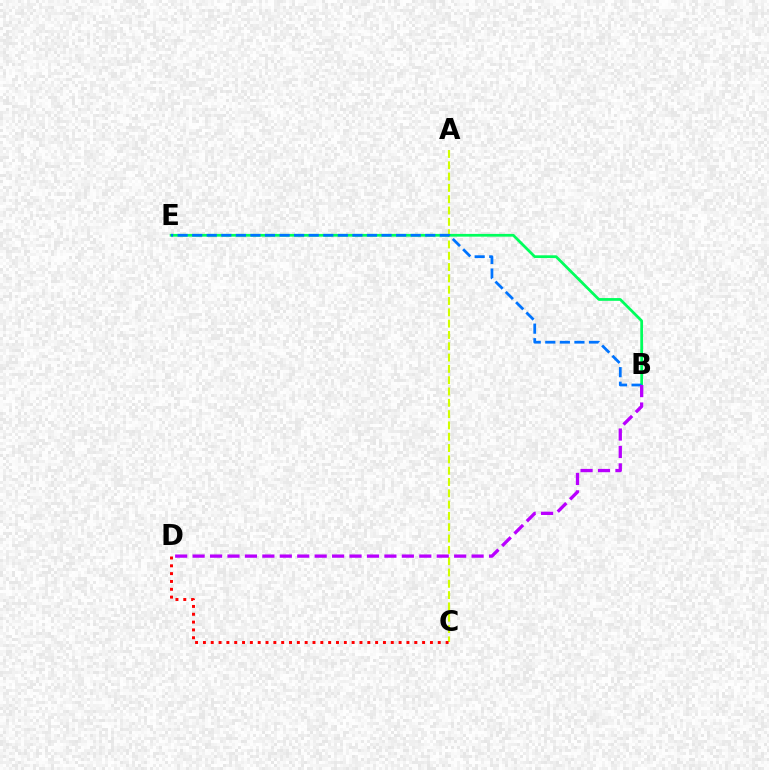{('A', 'C'): [{'color': '#d1ff00', 'line_style': 'dashed', 'thickness': 1.54}], ('C', 'D'): [{'color': '#ff0000', 'line_style': 'dotted', 'thickness': 2.13}], ('B', 'E'): [{'color': '#00ff5c', 'line_style': 'solid', 'thickness': 1.98}, {'color': '#0074ff', 'line_style': 'dashed', 'thickness': 1.98}], ('B', 'D'): [{'color': '#b900ff', 'line_style': 'dashed', 'thickness': 2.37}]}